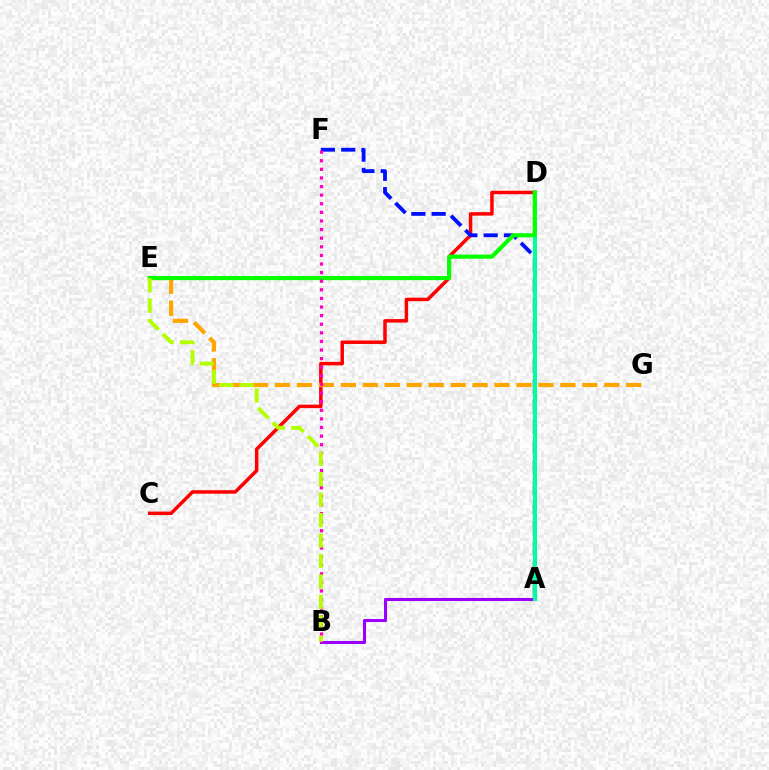{('A', 'D'): [{'color': '#00b5ff', 'line_style': 'dotted', 'thickness': 2.52}, {'color': '#00ff9d', 'line_style': 'solid', 'thickness': 2.86}], ('A', 'B'): [{'color': '#9b00ff', 'line_style': 'solid', 'thickness': 2.2}], ('C', 'D'): [{'color': '#ff0000', 'line_style': 'solid', 'thickness': 2.51}], ('A', 'F'): [{'color': '#0010ff', 'line_style': 'dashed', 'thickness': 2.76}], ('E', 'G'): [{'color': '#ffa500', 'line_style': 'dashed', 'thickness': 2.98}], ('D', 'E'): [{'color': '#08ff00', 'line_style': 'solid', 'thickness': 2.99}], ('B', 'F'): [{'color': '#ff00bd', 'line_style': 'dotted', 'thickness': 2.34}], ('B', 'E'): [{'color': '#b3ff00', 'line_style': 'dashed', 'thickness': 2.78}]}